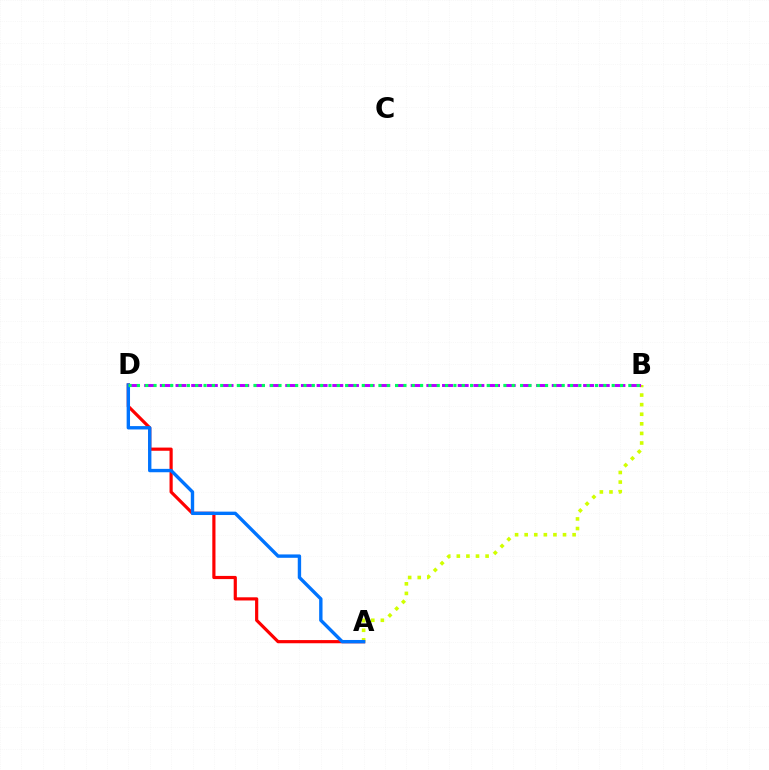{('A', 'D'): [{'color': '#ff0000', 'line_style': 'solid', 'thickness': 2.29}, {'color': '#0074ff', 'line_style': 'solid', 'thickness': 2.43}], ('A', 'B'): [{'color': '#d1ff00', 'line_style': 'dotted', 'thickness': 2.6}], ('B', 'D'): [{'color': '#b900ff', 'line_style': 'dashed', 'thickness': 2.13}, {'color': '#00ff5c', 'line_style': 'dotted', 'thickness': 2.26}]}